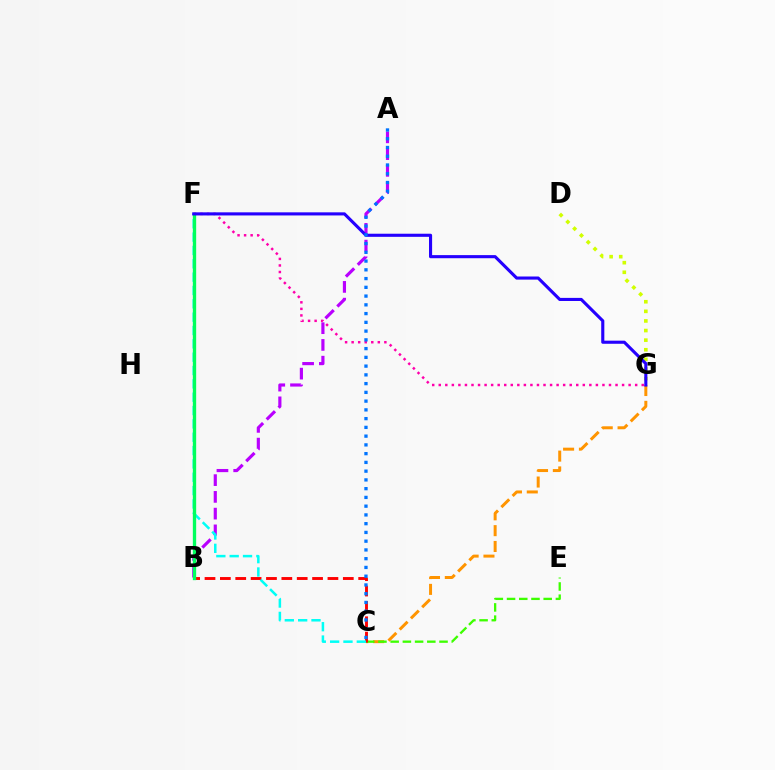{('D', 'G'): [{'color': '#d1ff00', 'line_style': 'dotted', 'thickness': 2.61}], ('C', 'G'): [{'color': '#ff9400', 'line_style': 'dashed', 'thickness': 2.15}], ('A', 'B'): [{'color': '#b900ff', 'line_style': 'dashed', 'thickness': 2.28}], ('C', 'E'): [{'color': '#3dff00', 'line_style': 'dashed', 'thickness': 1.66}], ('B', 'C'): [{'color': '#ff0000', 'line_style': 'dashed', 'thickness': 2.09}], ('F', 'G'): [{'color': '#ff00ac', 'line_style': 'dotted', 'thickness': 1.78}, {'color': '#2500ff', 'line_style': 'solid', 'thickness': 2.24}], ('C', 'F'): [{'color': '#00fff6', 'line_style': 'dashed', 'thickness': 1.81}], ('B', 'F'): [{'color': '#00ff5c', 'line_style': 'solid', 'thickness': 2.39}], ('A', 'C'): [{'color': '#0074ff', 'line_style': 'dotted', 'thickness': 2.38}]}